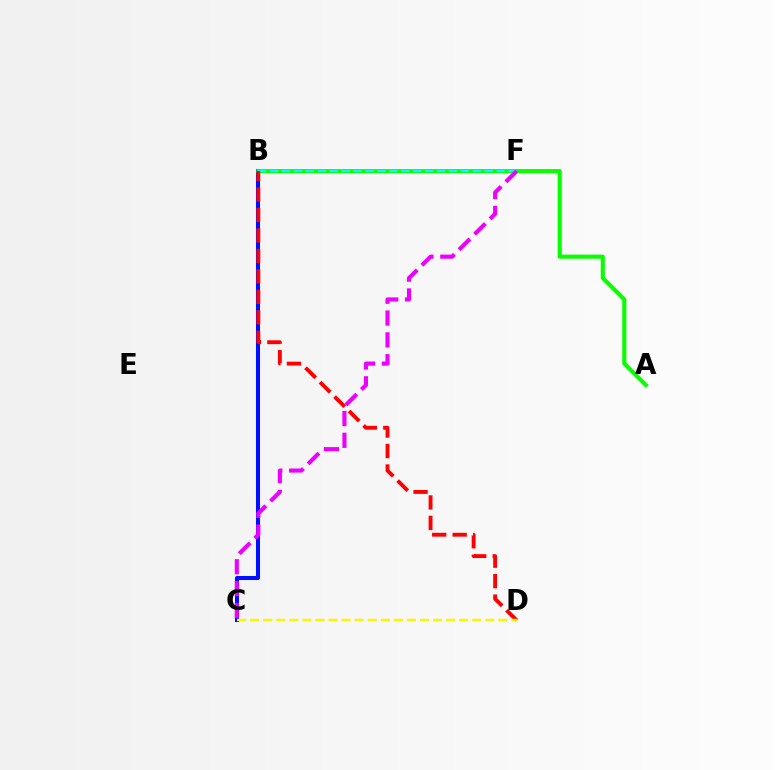{('B', 'C'): [{'color': '#0010ff', 'line_style': 'solid', 'thickness': 2.91}], ('A', 'B'): [{'color': '#08ff00', 'line_style': 'solid', 'thickness': 2.94}], ('B', 'F'): [{'color': '#00fff6', 'line_style': 'dashed', 'thickness': 1.62}], ('B', 'D'): [{'color': '#ff0000', 'line_style': 'dashed', 'thickness': 2.78}], ('C', 'D'): [{'color': '#fcf500', 'line_style': 'dashed', 'thickness': 1.77}], ('C', 'F'): [{'color': '#ee00ff', 'line_style': 'dashed', 'thickness': 2.96}]}